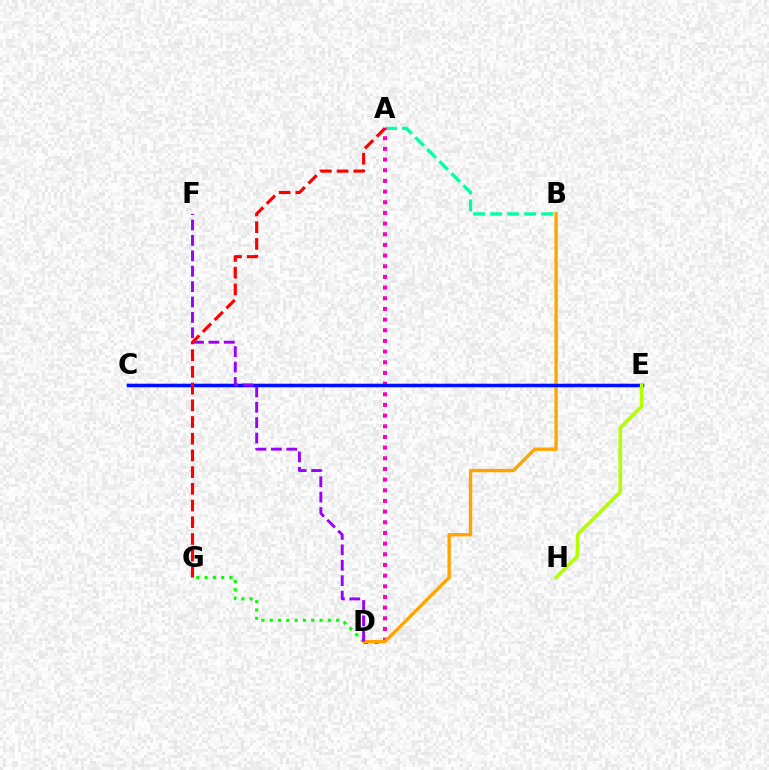{('C', 'E'): [{'color': '#00b5ff', 'line_style': 'solid', 'thickness': 2.47}, {'color': '#0010ff', 'line_style': 'solid', 'thickness': 2.43}], ('D', 'G'): [{'color': '#08ff00', 'line_style': 'dotted', 'thickness': 2.26}], ('A', 'B'): [{'color': '#00ff9d', 'line_style': 'dashed', 'thickness': 2.31}], ('A', 'D'): [{'color': '#ff00bd', 'line_style': 'dotted', 'thickness': 2.9}], ('B', 'D'): [{'color': '#ffa500', 'line_style': 'solid', 'thickness': 2.42}], ('D', 'F'): [{'color': '#9b00ff', 'line_style': 'dashed', 'thickness': 2.09}], ('A', 'G'): [{'color': '#ff0000', 'line_style': 'dashed', 'thickness': 2.27}], ('E', 'H'): [{'color': '#b3ff00', 'line_style': 'solid', 'thickness': 2.61}]}